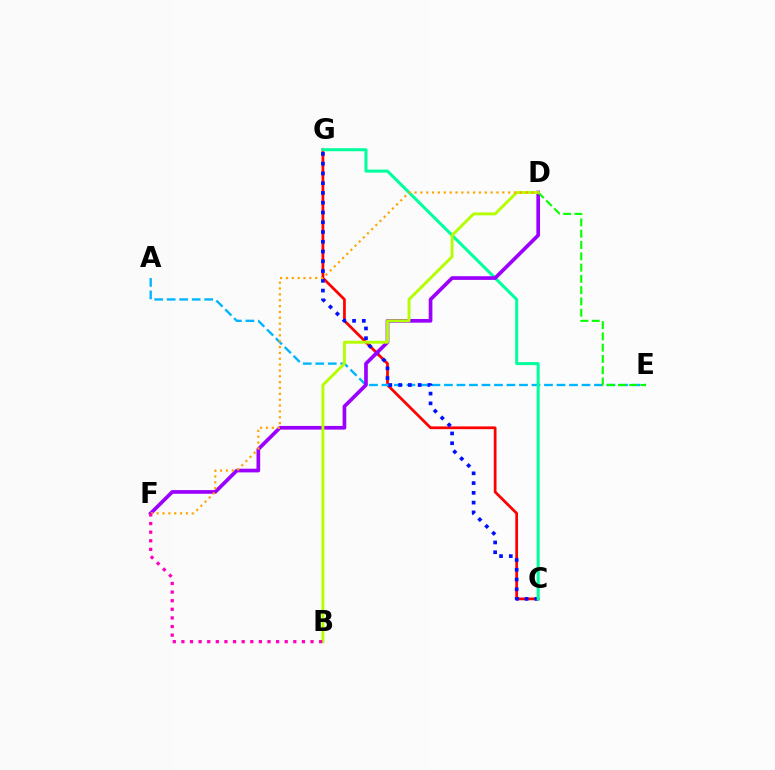{('C', 'G'): [{'color': '#ff0000', 'line_style': 'solid', 'thickness': 1.97}, {'color': '#0010ff', 'line_style': 'dotted', 'thickness': 2.65}, {'color': '#00ff9d', 'line_style': 'solid', 'thickness': 2.18}], ('A', 'E'): [{'color': '#00b5ff', 'line_style': 'dashed', 'thickness': 1.7}], ('D', 'F'): [{'color': '#9b00ff', 'line_style': 'solid', 'thickness': 2.65}, {'color': '#ffa500', 'line_style': 'dotted', 'thickness': 1.59}], ('D', 'E'): [{'color': '#08ff00', 'line_style': 'dashed', 'thickness': 1.53}], ('B', 'D'): [{'color': '#b3ff00', 'line_style': 'solid', 'thickness': 2.09}], ('B', 'F'): [{'color': '#ff00bd', 'line_style': 'dotted', 'thickness': 2.34}]}